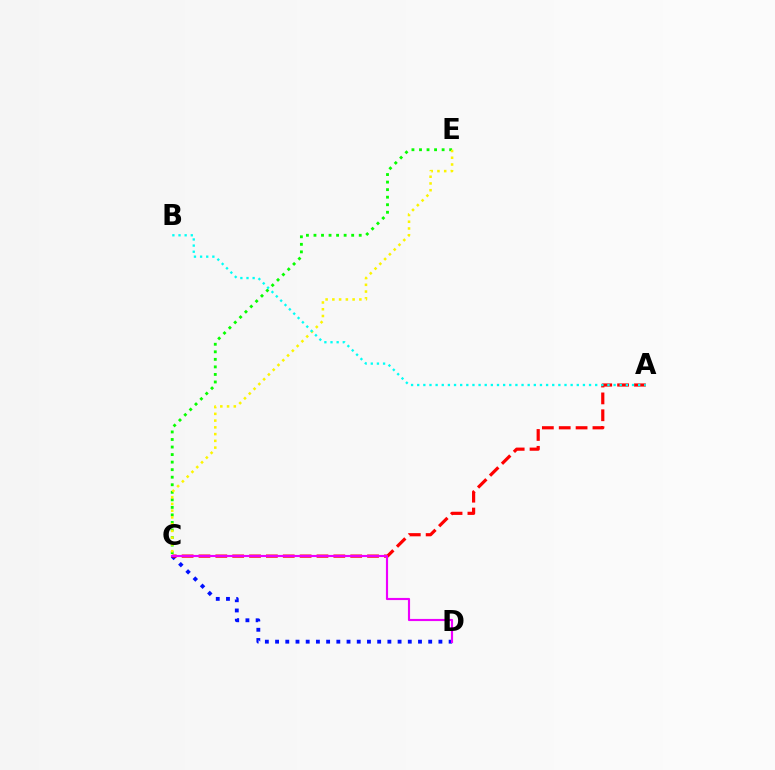{('C', 'D'): [{'color': '#0010ff', 'line_style': 'dotted', 'thickness': 2.77}, {'color': '#ee00ff', 'line_style': 'solid', 'thickness': 1.55}], ('A', 'C'): [{'color': '#ff0000', 'line_style': 'dashed', 'thickness': 2.29}], ('C', 'E'): [{'color': '#08ff00', 'line_style': 'dotted', 'thickness': 2.05}, {'color': '#fcf500', 'line_style': 'dotted', 'thickness': 1.83}], ('A', 'B'): [{'color': '#00fff6', 'line_style': 'dotted', 'thickness': 1.67}]}